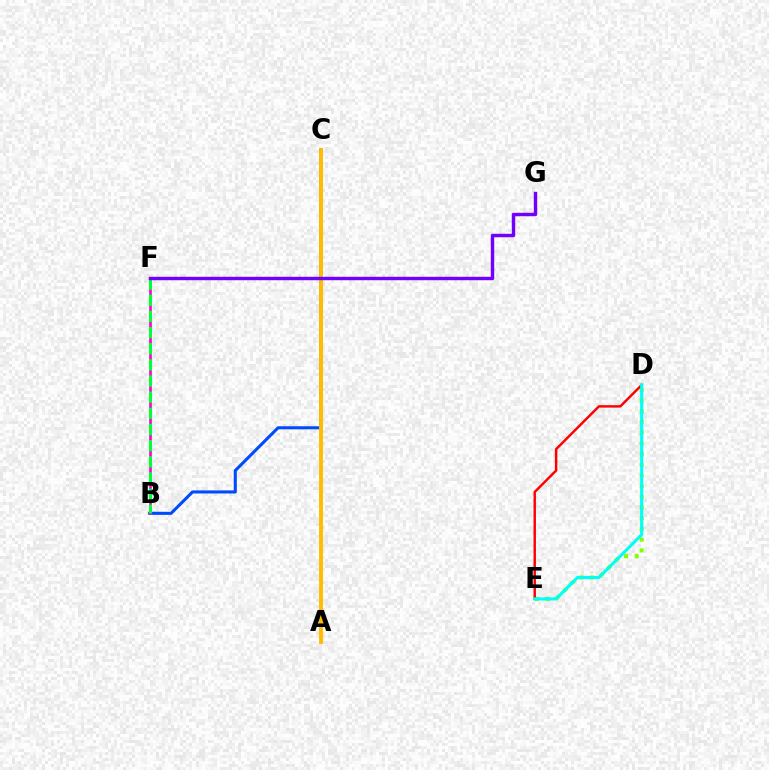{('D', 'E'): [{'color': '#84ff00', 'line_style': 'dotted', 'thickness': 2.91}, {'color': '#ff0000', 'line_style': 'solid', 'thickness': 1.76}, {'color': '#00fff6', 'line_style': 'solid', 'thickness': 2.23}], ('B', 'C'): [{'color': '#004bff', 'line_style': 'solid', 'thickness': 2.21}], ('A', 'C'): [{'color': '#ffbd00', 'line_style': 'solid', 'thickness': 2.8}], ('B', 'F'): [{'color': '#ff00cf', 'line_style': 'solid', 'thickness': 1.91}, {'color': '#00ff39', 'line_style': 'dashed', 'thickness': 2.19}], ('F', 'G'): [{'color': '#7200ff', 'line_style': 'solid', 'thickness': 2.46}]}